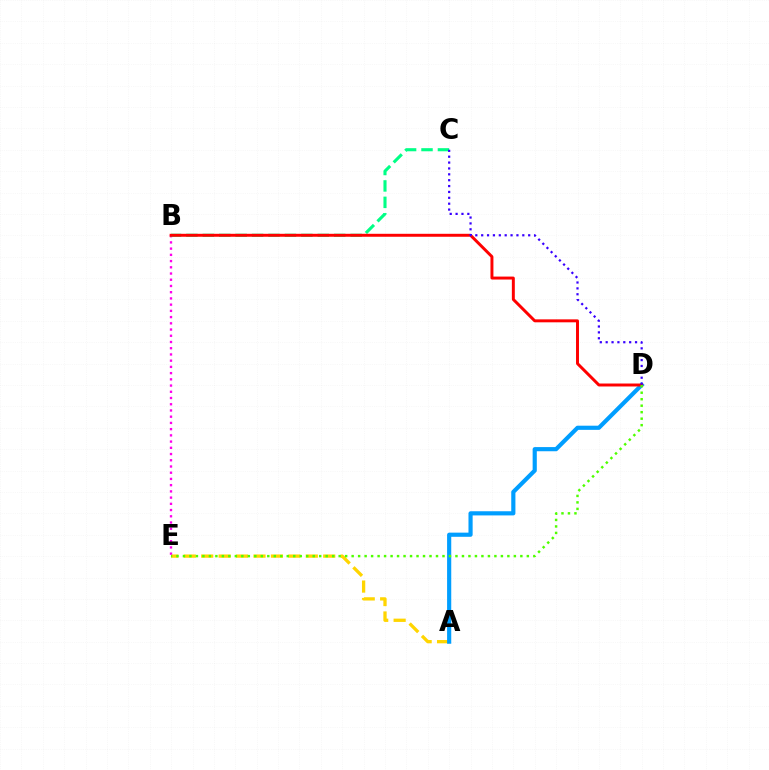{('A', 'E'): [{'color': '#ffd500', 'line_style': 'dashed', 'thickness': 2.37}], ('B', 'E'): [{'color': '#ff00ed', 'line_style': 'dotted', 'thickness': 1.69}], ('B', 'C'): [{'color': '#00ff86', 'line_style': 'dashed', 'thickness': 2.23}], ('A', 'D'): [{'color': '#009eff', 'line_style': 'solid', 'thickness': 3.0}], ('B', 'D'): [{'color': '#ff0000', 'line_style': 'solid', 'thickness': 2.13}], ('D', 'E'): [{'color': '#4fff00', 'line_style': 'dotted', 'thickness': 1.76}], ('C', 'D'): [{'color': '#3700ff', 'line_style': 'dotted', 'thickness': 1.6}]}